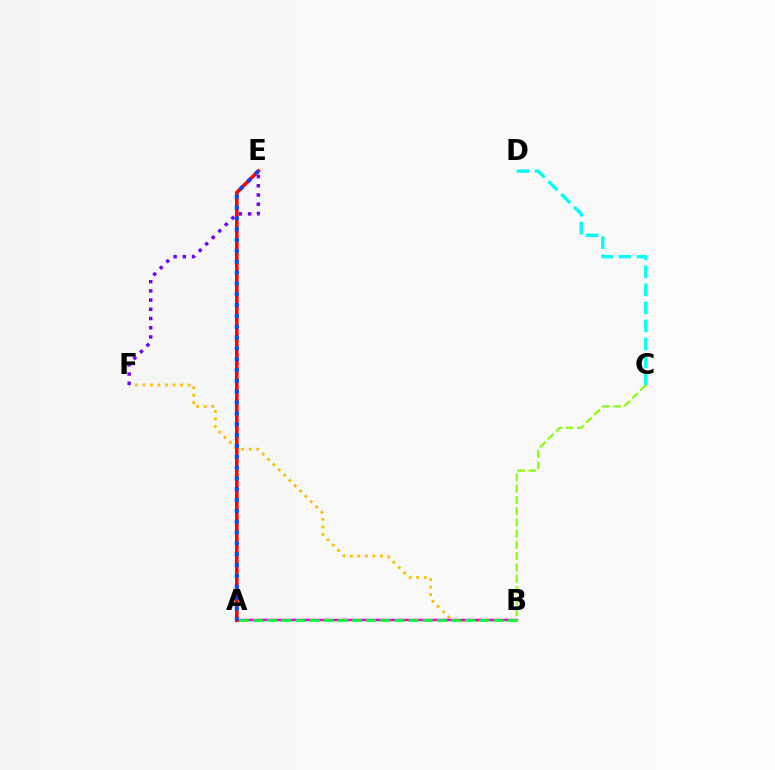{('B', 'F'): [{'color': '#ffbd00', 'line_style': 'dotted', 'thickness': 2.04}], ('E', 'F'): [{'color': '#7200ff', 'line_style': 'dotted', 'thickness': 2.5}], ('C', 'D'): [{'color': '#00fff6', 'line_style': 'dashed', 'thickness': 2.45}], ('A', 'B'): [{'color': '#ff00cf', 'line_style': 'solid', 'thickness': 1.79}, {'color': '#00ff39', 'line_style': 'dashed', 'thickness': 1.92}], ('B', 'C'): [{'color': '#84ff00', 'line_style': 'dashed', 'thickness': 1.53}], ('A', 'E'): [{'color': '#ff0000', 'line_style': 'solid', 'thickness': 2.56}, {'color': '#004bff', 'line_style': 'dotted', 'thickness': 2.94}]}